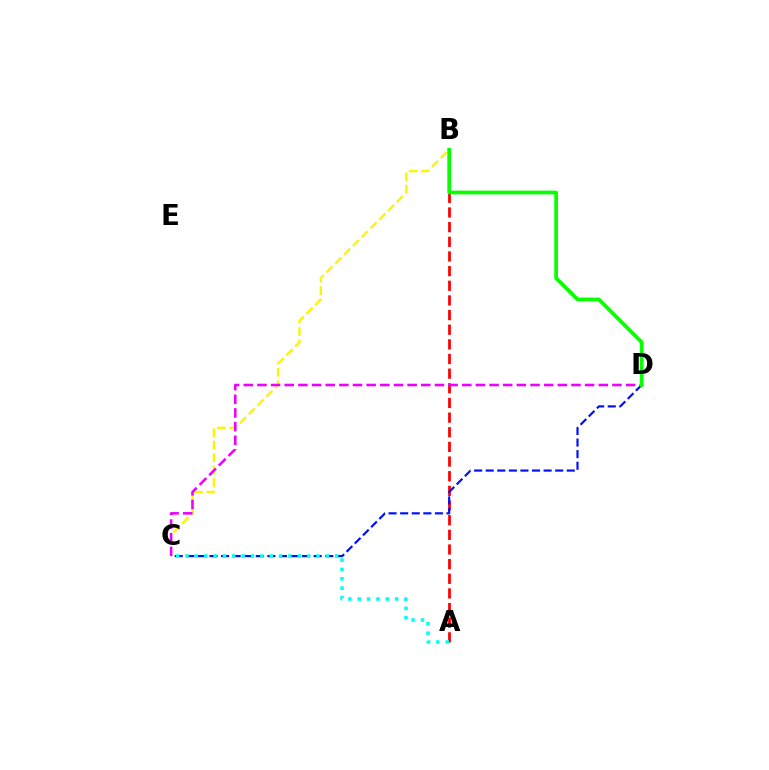{('B', 'C'): [{'color': '#fcf500', 'line_style': 'dashed', 'thickness': 1.69}], ('A', 'B'): [{'color': '#ff0000', 'line_style': 'dashed', 'thickness': 1.99}], ('C', 'D'): [{'color': '#0010ff', 'line_style': 'dashed', 'thickness': 1.57}, {'color': '#ee00ff', 'line_style': 'dashed', 'thickness': 1.85}], ('A', 'C'): [{'color': '#00fff6', 'line_style': 'dotted', 'thickness': 2.54}], ('B', 'D'): [{'color': '#08ff00', 'line_style': 'solid', 'thickness': 2.67}]}